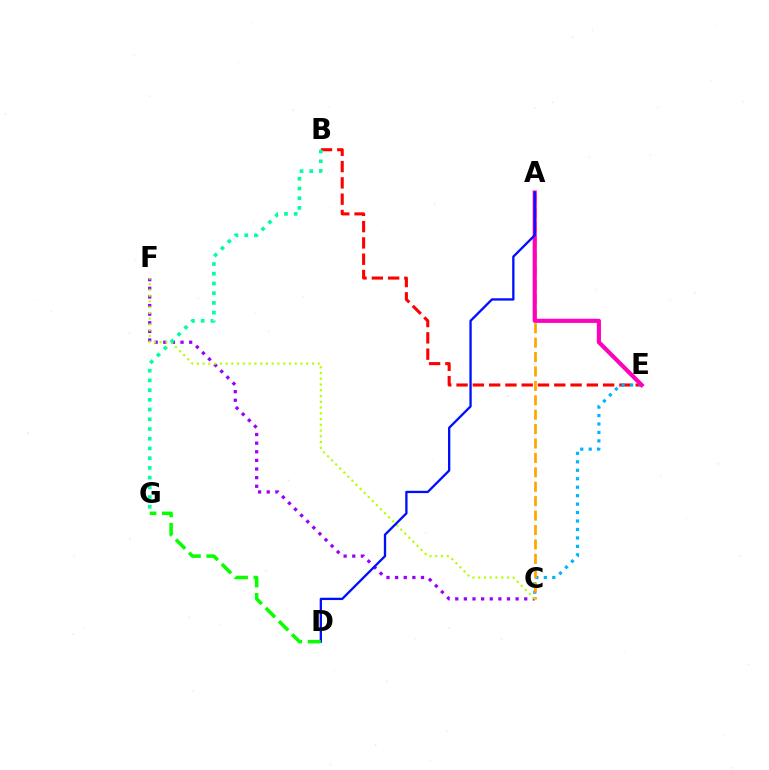{('B', 'E'): [{'color': '#ff0000', 'line_style': 'dashed', 'thickness': 2.21}], ('C', 'E'): [{'color': '#00b5ff', 'line_style': 'dotted', 'thickness': 2.3}], ('C', 'F'): [{'color': '#9b00ff', 'line_style': 'dotted', 'thickness': 2.34}, {'color': '#b3ff00', 'line_style': 'dotted', 'thickness': 1.56}], ('A', 'C'): [{'color': '#ffa500', 'line_style': 'dashed', 'thickness': 1.96}], ('A', 'E'): [{'color': '#ff00bd', 'line_style': 'solid', 'thickness': 2.98}], ('A', 'D'): [{'color': '#0010ff', 'line_style': 'solid', 'thickness': 1.67}], ('D', 'G'): [{'color': '#08ff00', 'line_style': 'dashed', 'thickness': 2.54}], ('B', 'G'): [{'color': '#00ff9d', 'line_style': 'dotted', 'thickness': 2.64}]}